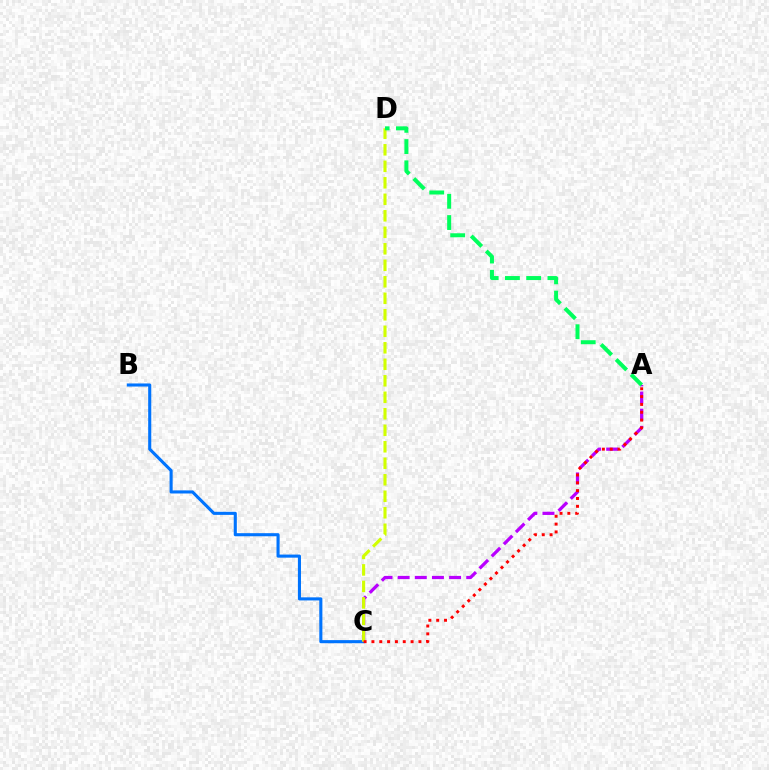{('B', 'C'): [{'color': '#0074ff', 'line_style': 'solid', 'thickness': 2.22}], ('A', 'C'): [{'color': '#b900ff', 'line_style': 'dashed', 'thickness': 2.33}, {'color': '#ff0000', 'line_style': 'dotted', 'thickness': 2.13}], ('C', 'D'): [{'color': '#d1ff00', 'line_style': 'dashed', 'thickness': 2.24}], ('A', 'D'): [{'color': '#00ff5c', 'line_style': 'dashed', 'thickness': 2.89}]}